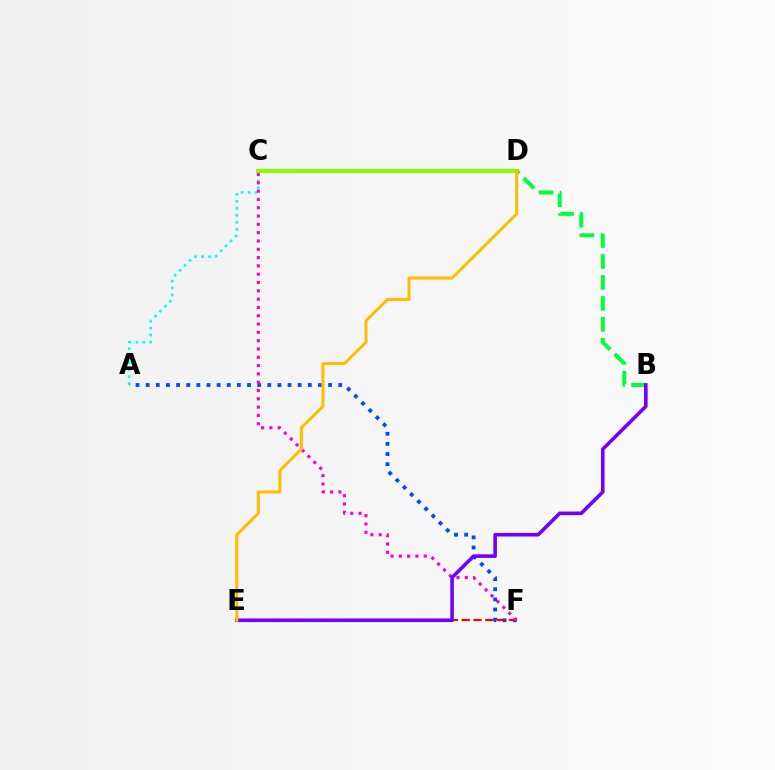{('A', 'D'): [{'color': '#00fff6', 'line_style': 'dotted', 'thickness': 1.9}], ('A', 'F'): [{'color': '#004bff', 'line_style': 'dotted', 'thickness': 2.75}], ('E', 'F'): [{'color': '#ff0000', 'line_style': 'dashed', 'thickness': 1.6}], ('C', 'D'): [{'color': '#84ff00', 'line_style': 'solid', 'thickness': 2.89}], ('B', 'D'): [{'color': '#00ff39', 'line_style': 'dashed', 'thickness': 2.85}], ('C', 'F'): [{'color': '#ff00cf', 'line_style': 'dotted', 'thickness': 2.26}], ('B', 'E'): [{'color': '#7200ff', 'line_style': 'solid', 'thickness': 2.59}], ('D', 'E'): [{'color': '#ffbd00', 'line_style': 'solid', 'thickness': 2.18}]}